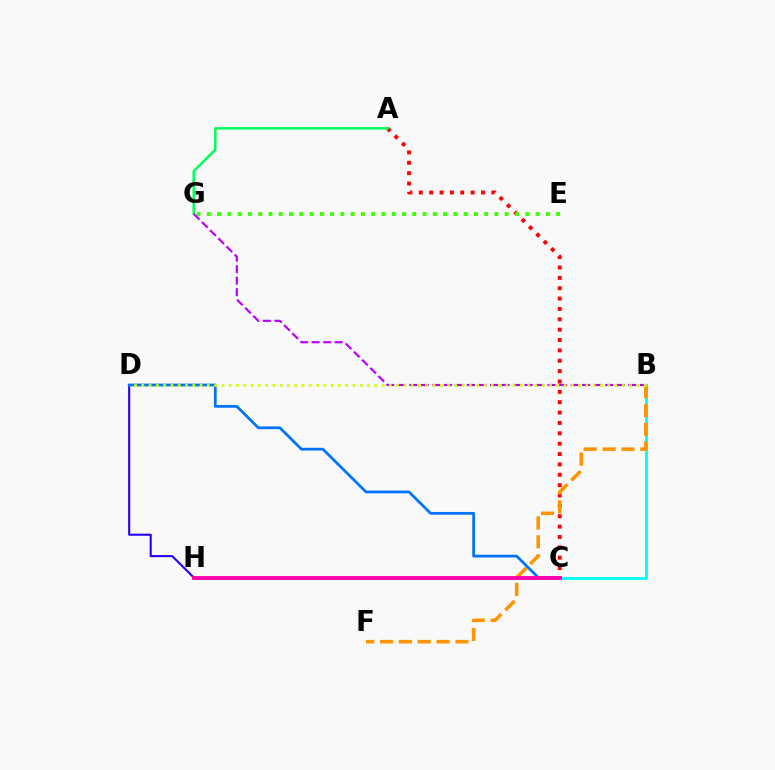{('A', 'C'): [{'color': '#ff0000', 'line_style': 'dotted', 'thickness': 2.82}], ('A', 'G'): [{'color': '#00ff5c', 'line_style': 'solid', 'thickness': 1.8}], ('D', 'H'): [{'color': '#2500ff', 'line_style': 'solid', 'thickness': 1.52}], ('B', 'C'): [{'color': '#00fff6', 'line_style': 'solid', 'thickness': 2.08}], ('B', 'F'): [{'color': '#ff9400', 'line_style': 'dashed', 'thickness': 2.56}], ('C', 'D'): [{'color': '#0074ff', 'line_style': 'solid', 'thickness': 1.98}], ('E', 'G'): [{'color': '#3dff00', 'line_style': 'dotted', 'thickness': 2.79}], ('B', 'G'): [{'color': '#b900ff', 'line_style': 'dashed', 'thickness': 1.57}], ('C', 'H'): [{'color': '#ff00ac', 'line_style': 'solid', 'thickness': 2.76}], ('B', 'D'): [{'color': '#d1ff00', 'line_style': 'dotted', 'thickness': 1.98}]}